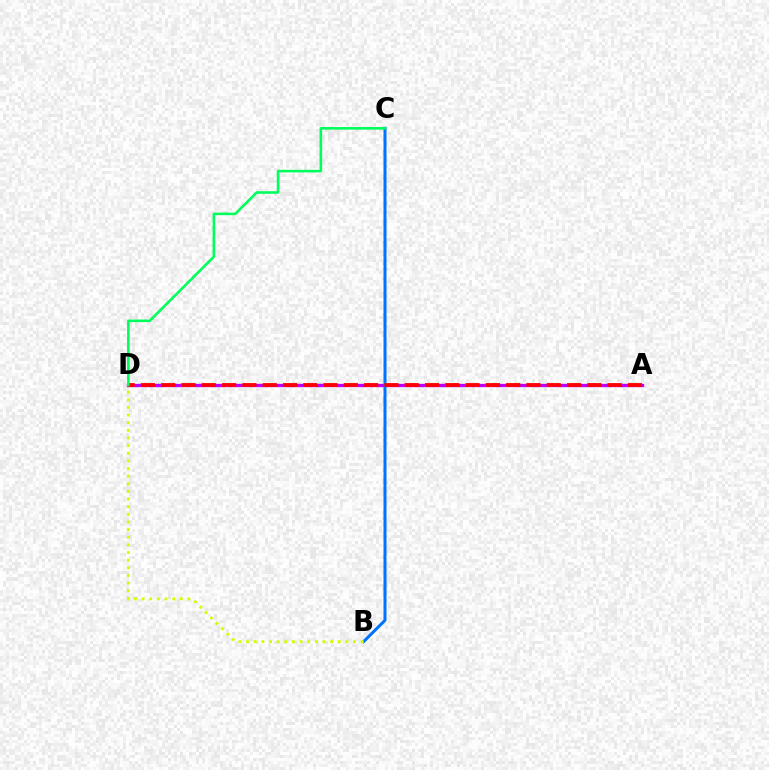{('A', 'D'): [{'color': '#b900ff', 'line_style': 'solid', 'thickness': 2.38}, {'color': '#ff0000', 'line_style': 'dashed', 'thickness': 2.76}], ('B', 'C'): [{'color': '#0074ff', 'line_style': 'solid', 'thickness': 2.18}], ('B', 'D'): [{'color': '#d1ff00', 'line_style': 'dotted', 'thickness': 2.08}], ('C', 'D'): [{'color': '#00ff5c', 'line_style': 'solid', 'thickness': 1.86}]}